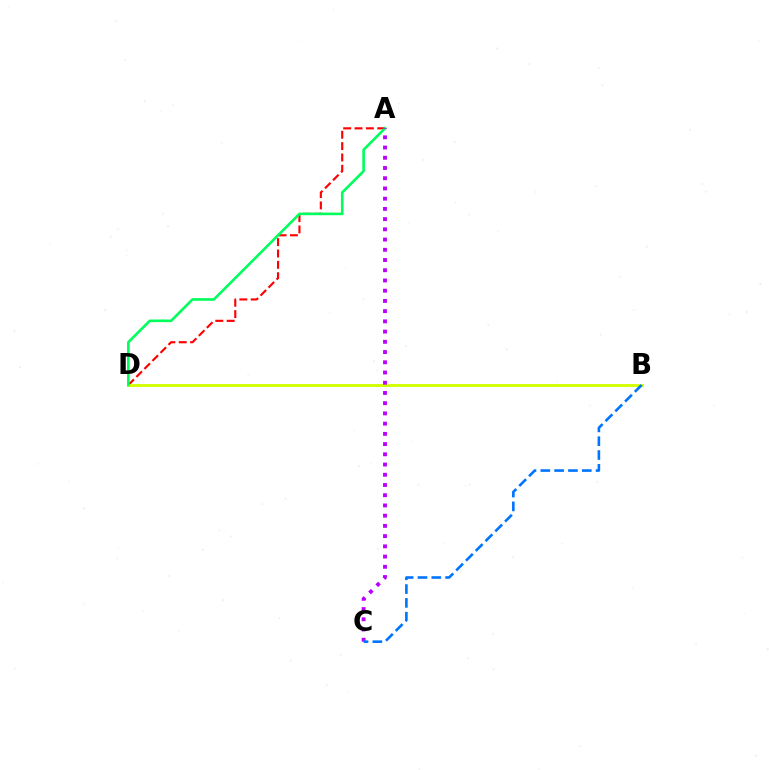{('A', 'D'): [{'color': '#ff0000', 'line_style': 'dashed', 'thickness': 1.54}, {'color': '#00ff5c', 'line_style': 'solid', 'thickness': 1.89}], ('B', 'D'): [{'color': '#d1ff00', 'line_style': 'solid', 'thickness': 2.07}], ('A', 'C'): [{'color': '#b900ff', 'line_style': 'dotted', 'thickness': 2.78}], ('B', 'C'): [{'color': '#0074ff', 'line_style': 'dashed', 'thickness': 1.88}]}